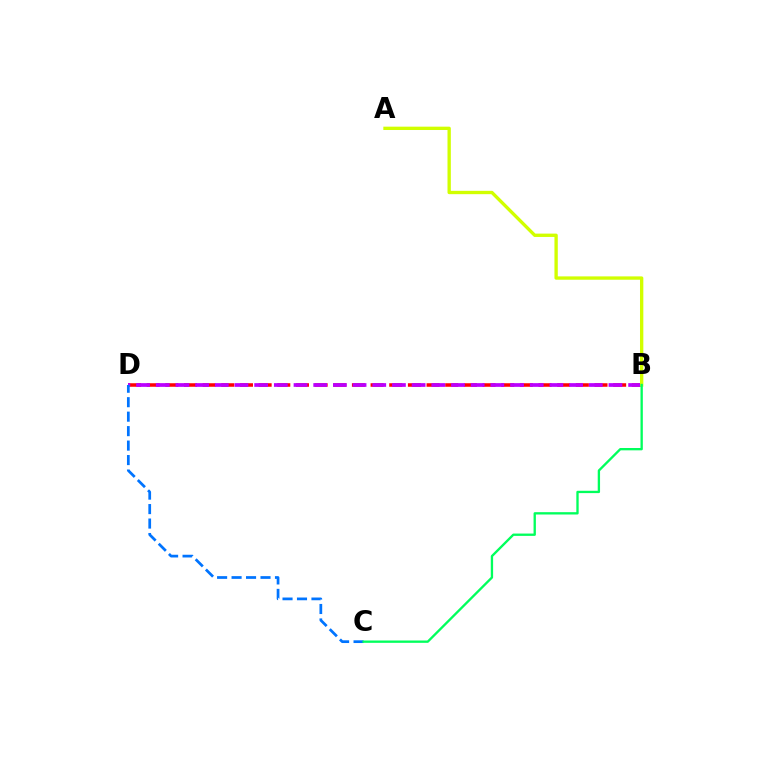{('B', 'D'): [{'color': '#ff0000', 'line_style': 'dashed', 'thickness': 2.53}, {'color': '#b900ff', 'line_style': 'dashed', 'thickness': 2.67}], ('C', 'D'): [{'color': '#0074ff', 'line_style': 'dashed', 'thickness': 1.97}], ('A', 'B'): [{'color': '#d1ff00', 'line_style': 'solid', 'thickness': 2.41}], ('B', 'C'): [{'color': '#00ff5c', 'line_style': 'solid', 'thickness': 1.68}]}